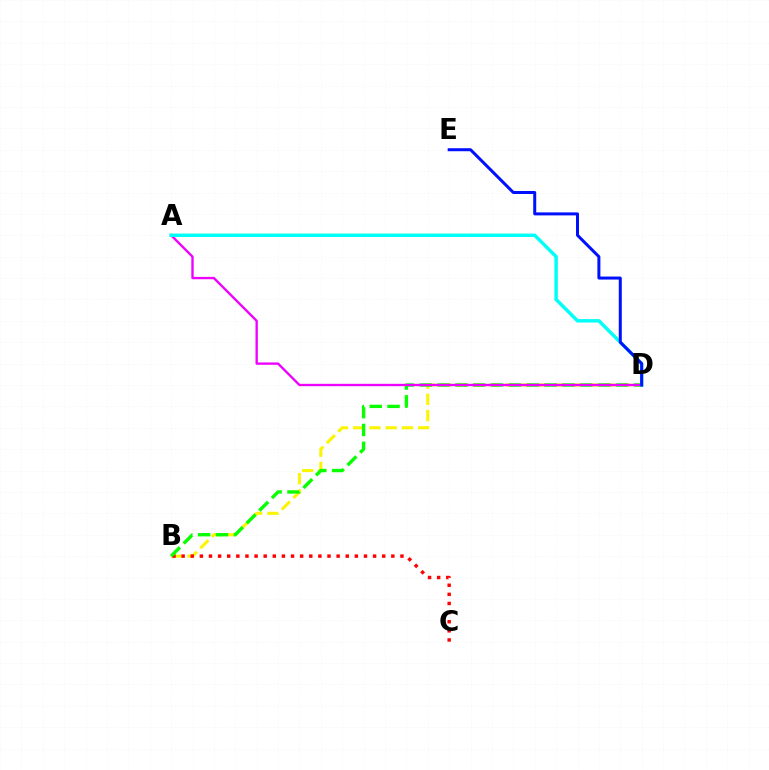{('B', 'D'): [{'color': '#fcf500', 'line_style': 'dashed', 'thickness': 2.21}, {'color': '#08ff00', 'line_style': 'dashed', 'thickness': 2.42}], ('B', 'C'): [{'color': '#ff0000', 'line_style': 'dotted', 'thickness': 2.48}], ('A', 'D'): [{'color': '#ee00ff', 'line_style': 'solid', 'thickness': 1.69}, {'color': '#00fff6', 'line_style': 'solid', 'thickness': 2.49}], ('D', 'E'): [{'color': '#0010ff', 'line_style': 'solid', 'thickness': 2.16}]}